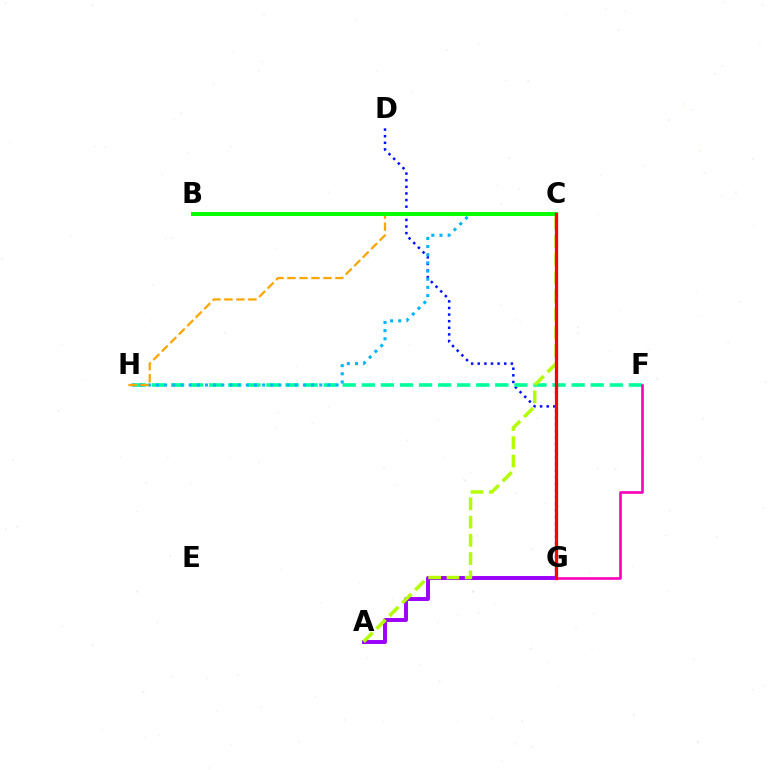{('D', 'G'): [{'color': '#0010ff', 'line_style': 'dotted', 'thickness': 1.8}], ('A', 'G'): [{'color': '#9b00ff', 'line_style': 'solid', 'thickness': 2.82}], ('F', 'H'): [{'color': '#00ff9d', 'line_style': 'dashed', 'thickness': 2.59}], ('C', 'H'): [{'color': '#00b5ff', 'line_style': 'dotted', 'thickness': 2.22}, {'color': '#ffa500', 'line_style': 'dashed', 'thickness': 1.63}], ('A', 'C'): [{'color': '#b3ff00', 'line_style': 'dashed', 'thickness': 2.48}], ('B', 'C'): [{'color': '#08ff00', 'line_style': 'solid', 'thickness': 2.86}], ('F', 'G'): [{'color': '#ff00bd', 'line_style': 'solid', 'thickness': 1.9}], ('C', 'G'): [{'color': '#ff0000', 'line_style': 'solid', 'thickness': 2.35}]}